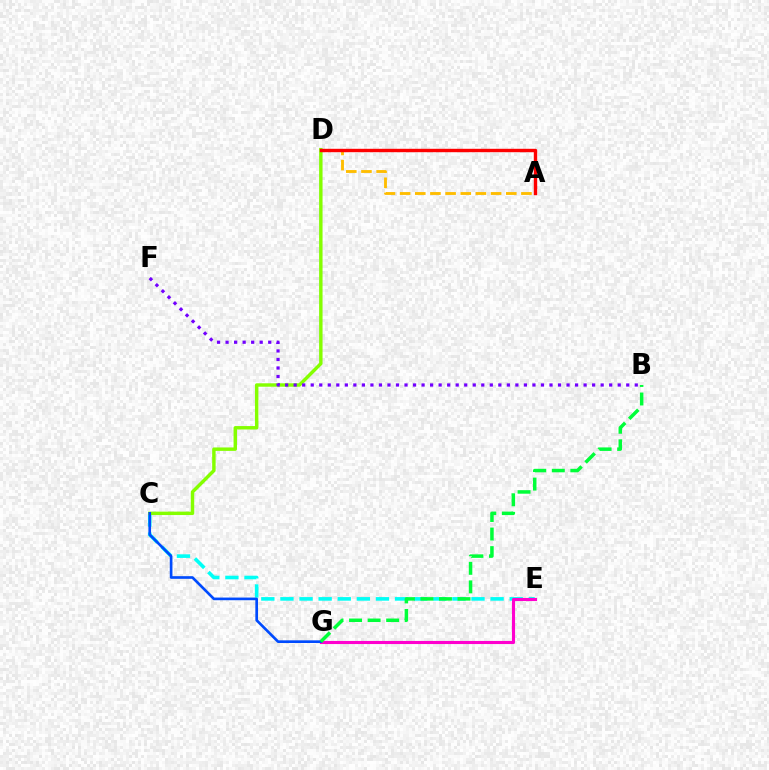{('C', 'E'): [{'color': '#00fff6', 'line_style': 'dashed', 'thickness': 2.6}], ('E', 'G'): [{'color': '#ff00cf', 'line_style': 'solid', 'thickness': 2.23}], ('C', 'D'): [{'color': '#84ff00', 'line_style': 'solid', 'thickness': 2.47}], ('B', 'F'): [{'color': '#7200ff', 'line_style': 'dotted', 'thickness': 2.32}], ('A', 'D'): [{'color': '#ffbd00', 'line_style': 'dashed', 'thickness': 2.06}, {'color': '#ff0000', 'line_style': 'solid', 'thickness': 2.45}], ('C', 'G'): [{'color': '#004bff', 'line_style': 'solid', 'thickness': 1.91}], ('B', 'G'): [{'color': '#00ff39', 'line_style': 'dashed', 'thickness': 2.52}]}